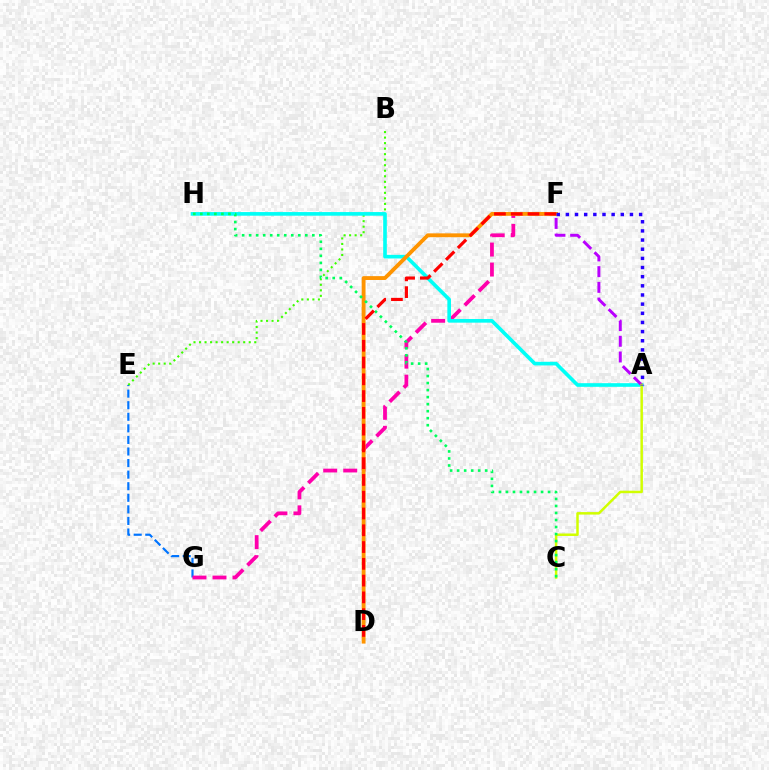{('E', 'G'): [{'color': '#0074ff', 'line_style': 'dashed', 'thickness': 1.57}], ('F', 'G'): [{'color': '#ff00ac', 'line_style': 'dashed', 'thickness': 2.72}], ('B', 'E'): [{'color': '#3dff00', 'line_style': 'dotted', 'thickness': 1.5}], ('A', 'H'): [{'color': '#00fff6', 'line_style': 'solid', 'thickness': 2.62}], ('A', 'F'): [{'color': '#b900ff', 'line_style': 'dashed', 'thickness': 2.13}, {'color': '#2500ff', 'line_style': 'dotted', 'thickness': 2.49}], ('A', 'C'): [{'color': '#d1ff00', 'line_style': 'solid', 'thickness': 1.79}], ('D', 'F'): [{'color': '#ff9400', 'line_style': 'solid', 'thickness': 2.77}, {'color': '#ff0000', 'line_style': 'dashed', 'thickness': 2.28}], ('C', 'H'): [{'color': '#00ff5c', 'line_style': 'dotted', 'thickness': 1.91}]}